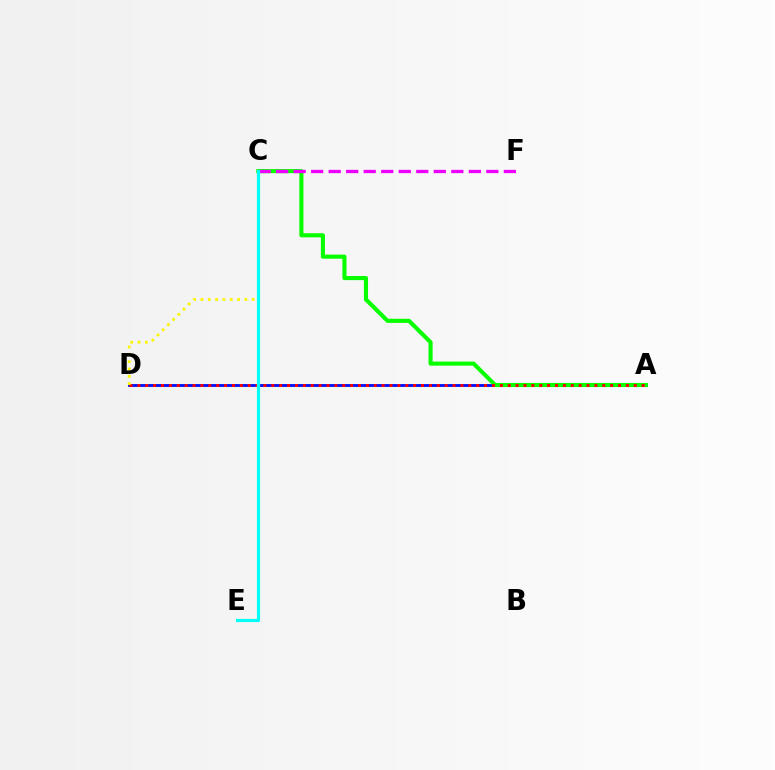{('A', 'D'): [{'color': '#0010ff', 'line_style': 'solid', 'thickness': 2.04}, {'color': '#ff0000', 'line_style': 'dotted', 'thickness': 2.14}], ('A', 'C'): [{'color': '#08ff00', 'line_style': 'solid', 'thickness': 2.96}], ('C', 'F'): [{'color': '#ee00ff', 'line_style': 'dashed', 'thickness': 2.38}], ('C', 'D'): [{'color': '#fcf500', 'line_style': 'dotted', 'thickness': 1.99}], ('C', 'E'): [{'color': '#00fff6', 'line_style': 'solid', 'thickness': 2.29}]}